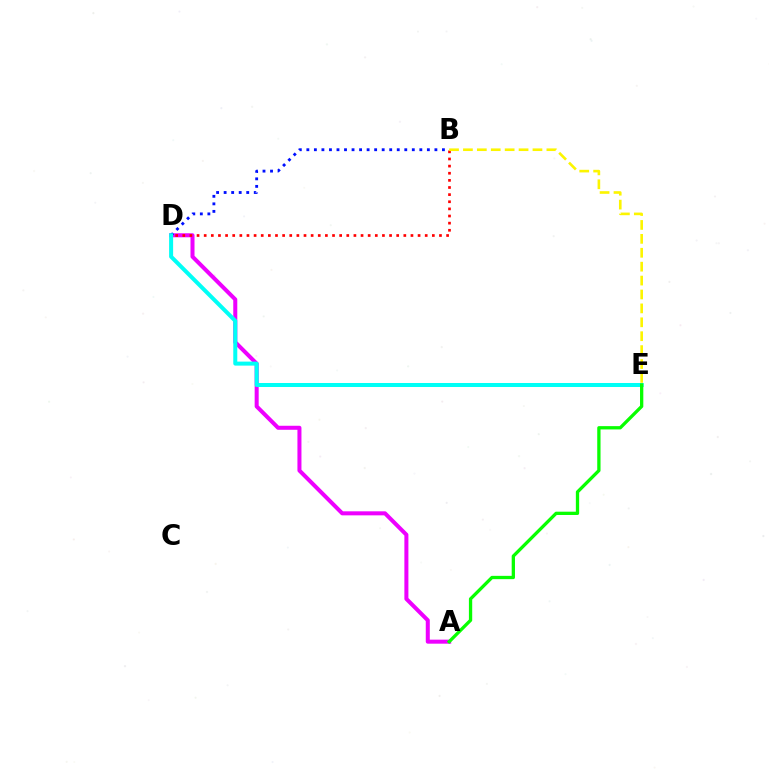{('A', 'D'): [{'color': '#ee00ff', 'line_style': 'solid', 'thickness': 2.9}], ('B', 'D'): [{'color': '#0010ff', 'line_style': 'dotted', 'thickness': 2.05}, {'color': '#ff0000', 'line_style': 'dotted', 'thickness': 1.94}], ('D', 'E'): [{'color': '#00fff6', 'line_style': 'solid', 'thickness': 2.89}], ('A', 'E'): [{'color': '#08ff00', 'line_style': 'solid', 'thickness': 2.37}], ('B', 'E'): [{'color': '#fcf500', 'line_style': 'dashed', 'thickness': 1.89}]}